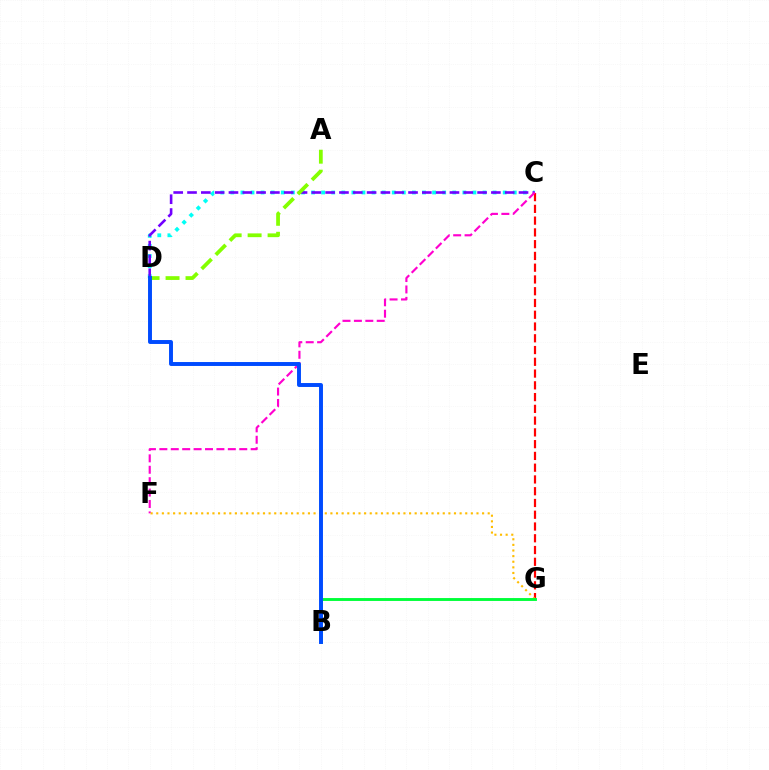{('C', 'D'): [{'color': '#00fff6', 'line_style': 'dotted', 'thickness': 2.74}, {'color': '#7200ff', 'line_style': 'dashed', 'thickness': 1.88}], ('C', 'G'): [{'color': '#ff0000', 'line_style': 'dashed', 'thickness': 1.6}], ('C', 'F'): [{'color': '#ff00cf', 'line_style': 'dashed', 'thickness': 1.55}], ('A', 'D'): [{'color': '#84ff00', 'line_style': 'dashed', 'thickness': 2.71}], ('F', 'G'): [{'color': '#ffbd00', 'line_style': 'dotted', 'thickness': 1.53}], ('B', 'G'): [{'color': '#00ff39', 'line_style': 'solid', 'thickness': 2.08}], ('B', 'D'): [{'color': '#004bff', 'line_style': 'solid', 'thickness': 2.83}]}